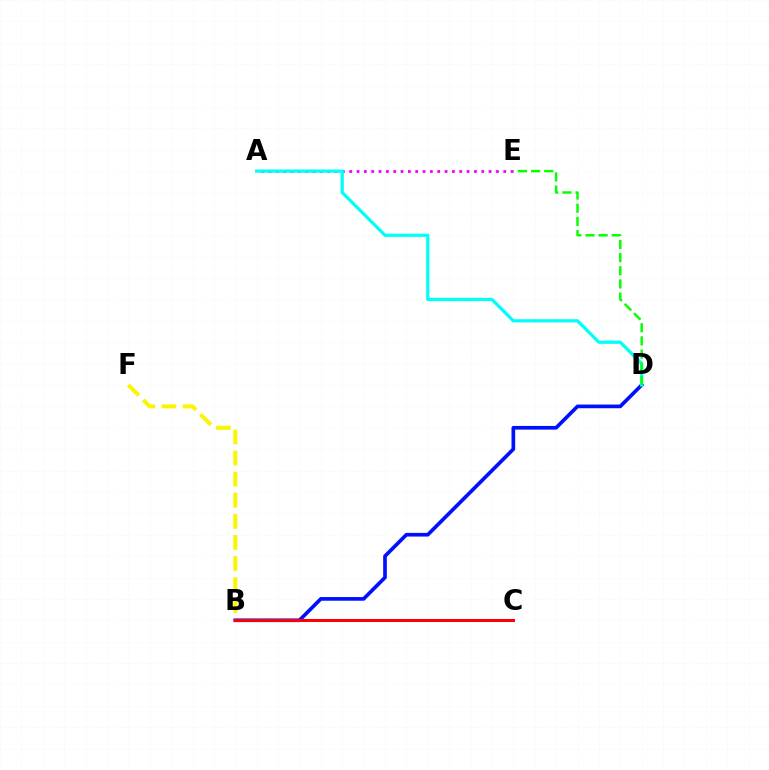{('B', 'F'): [{'color': '#fcf500', 'line_style': 'dashed', 'thickness': 2.86}], ('B', 'D'): [{'color': '#0010ff', 'line_style': 'solid', 'thickness': 2.65}], ('A', 'E'): [{'color': '#ee00ff', 'line_style': 'dotted', 'thickness': 1.99}], ('A', 'D'): [{'color': '#00fff6', 'line_style': 'solid', 'thickness': 2.33}], ('D', 'E'): [{'color': '#08ff00', 'line_style': 'dashed', 'thickness': 1.79}], ('B', 'C'): [{'color': '#ff0000', 'line_style': 'solid', 'thickness': 2.16}]}